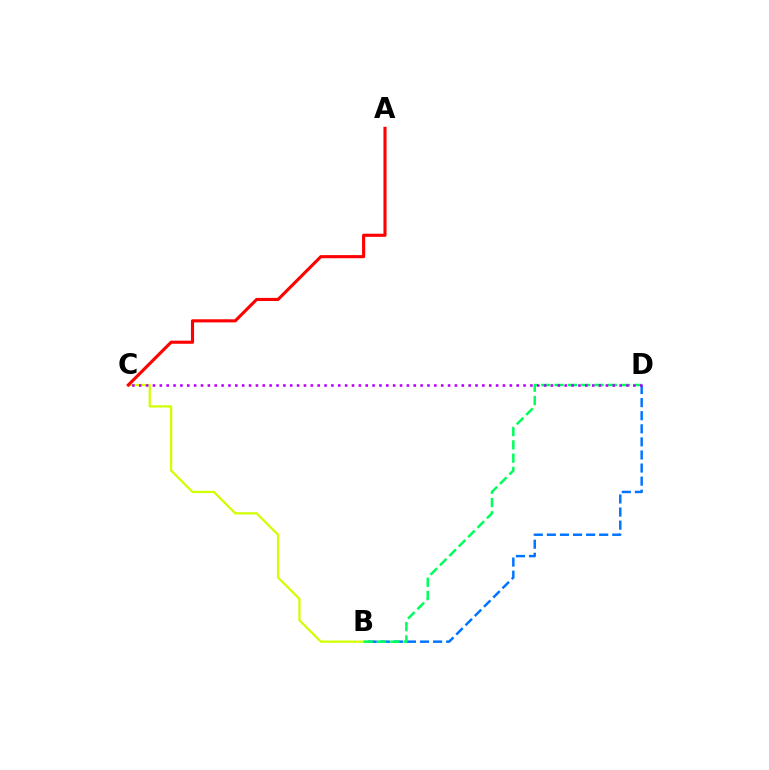{('B', 'C'): [{'color': '#d1ff00', 'line_style': 'solid', 'thickness': 1.63}], ('B', 'D'): [{'color': '#0074ff', 'line_style': 'dashed', 'thickness': 1.78}, {'color': '#00ff5c', 'line_style': 'dashed', 'thickness': 1.81}], ('C', 'D'): [{'color': '#b900ff', 'line_style': 'dotted', 'thickness': 1.86}], ('A', 'C'): [{'color': '#ff0000', 'line_style': 'solid', 'thickness': 2.24}]}